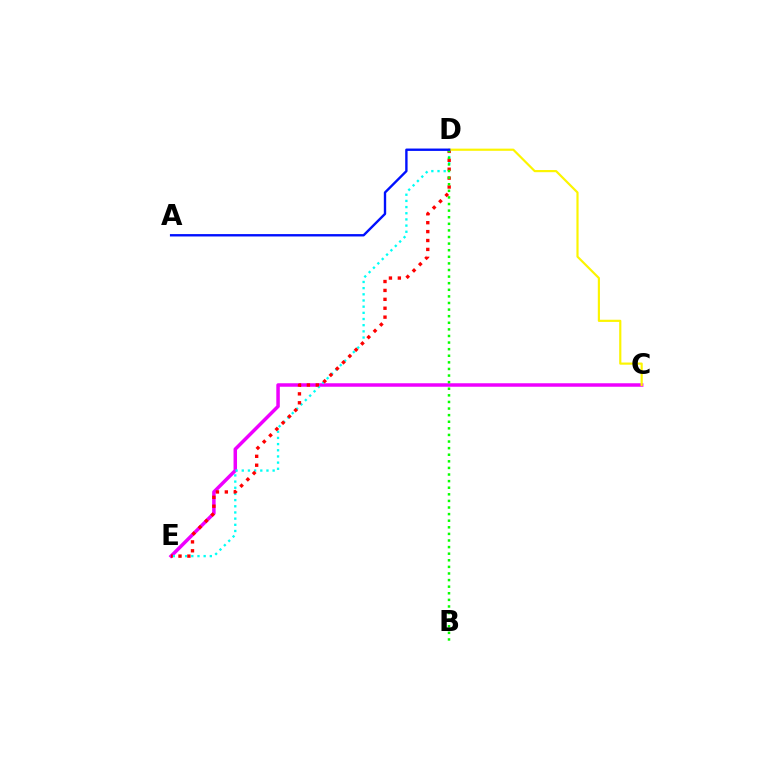{('C', 'E'): [{'color': '#ee00ff', 'line_style': 'solid', 'thickness': 2.52}], ('D', 'E'): [{'color': '#00fff6', 'line_style': 'dotted', 'thickness': 1.68}, {'color': '#ff0000', 'line_style': 'dotted', 'thickness': 2.42}], ('B', 'D'): [{'color': '#08ff00', 'line_style': 'dotted', 'thickness': 1.79}], ('C', 'D'): [{'color': '#fcf500', 'line_style': 'solid', 'thickness': 1.57}], ('A', 'D'): [{'color': '#0010ff', 'line_style': 'solid', 'thickness': 1.71}]}